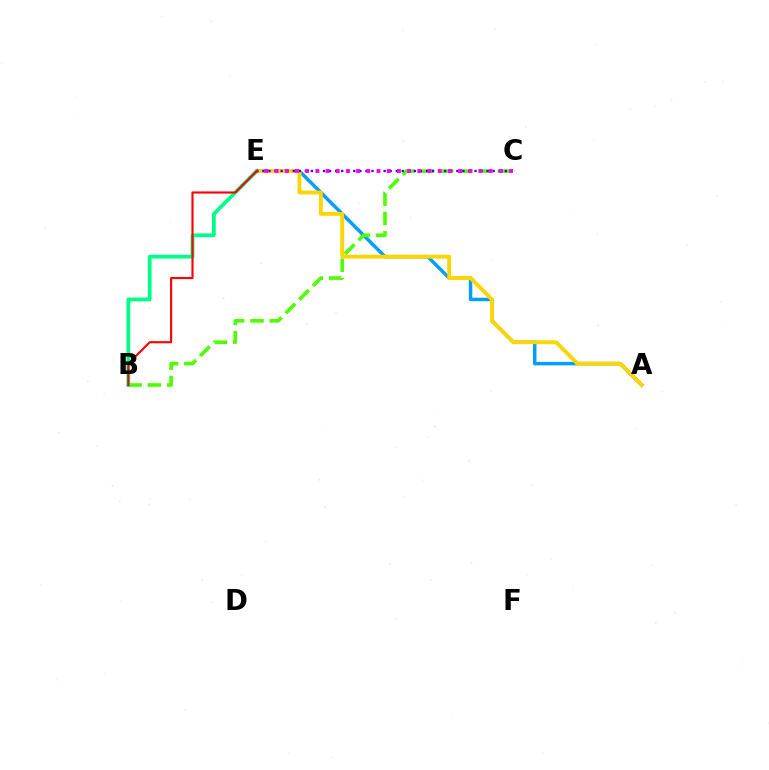{('A', 'E'): [{'color': '#009eff', 'line_style': 'solid', 'thickness': 2.49}, {'color': '#ffd500', 'line_style': 'solid', 'thickness': 2.79}], ('B', 'C'): [{'color': '#4fff00', 'line_style': 'dashed', 'thickness': 2.62}], ('B', 'E'): [{'color': '#00ff86', 'line_style': 'solid', 'thickness': 2.72}, {'color': '#ff0000', 'line_style': 'solid', 'thickness': 1.53}], ('C', 'E'): [{'color': '#3700ff', 'line_style': 'dotted', 'thickness': 1.65}, {'color': '#ff00ed', 'line_style': 'dotted', 'thickness': 2.77}]}